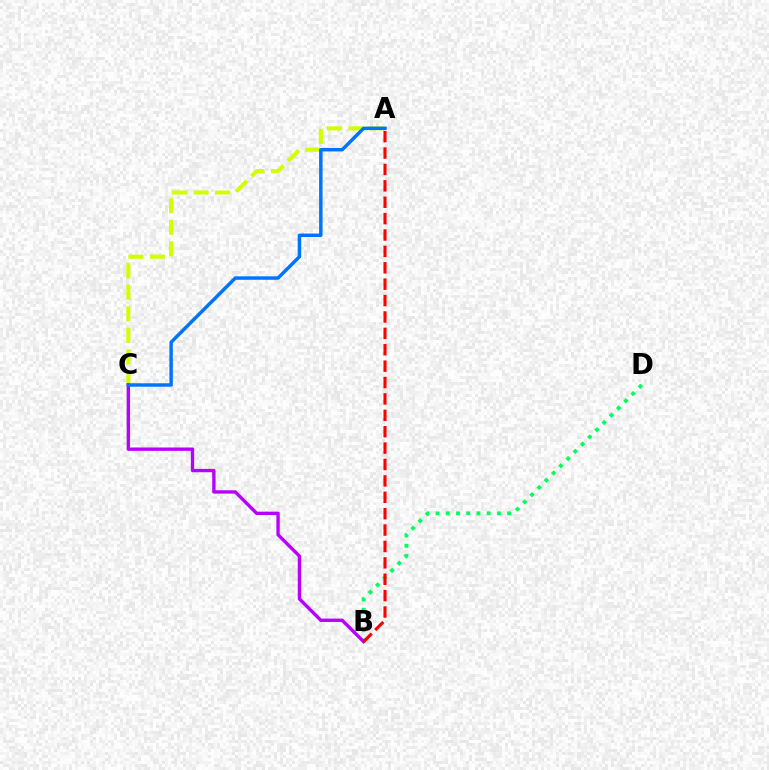{('A', 'C'): [{'color': '#d1ff00', 'line_style': 'dashed', 'thickness': 2.93}, {'color': '#0074ff', 'line_style': 'solid', 'thickness': 2.49}], ('B', 'D'): [{'color': '#00ff5c', 'line_style': 'dotted', 'thickness': 2.78}], ('B', 'C'): [{'color': '#b900ff', 'line_style': 'solid', 'thickness': 2.41}], ('A', 'B'): [{'color': '#ff0000', 'line_style': 'dashed', 'thickness': 2.23}]}